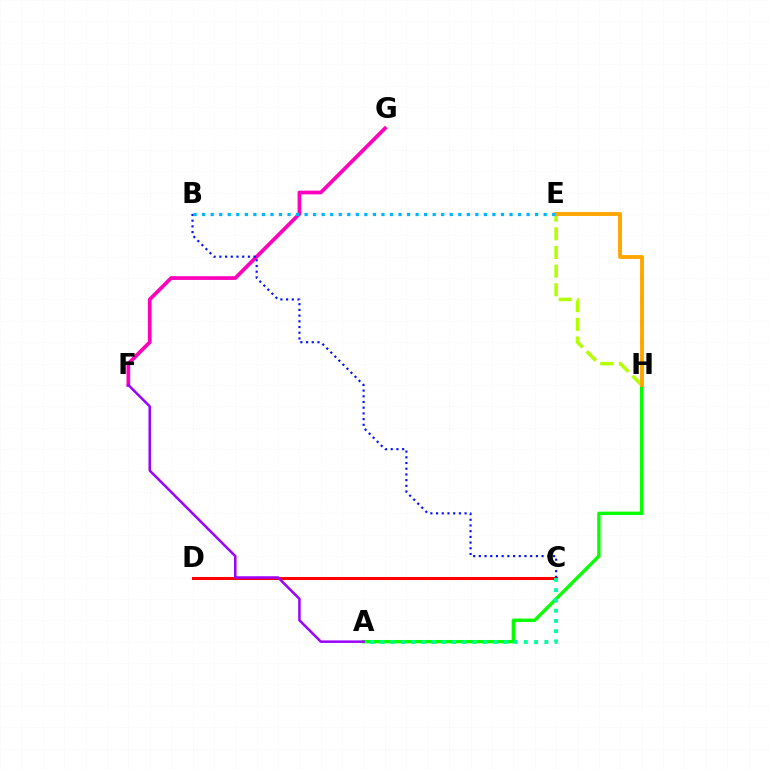{('C', 'D'): [{'color': '#ff0000', 'line_style': 'solid', 'thickness': 2.19}], ('F', 'G'): [{'color': '#ff00bd', 'line_style': 'solid', 'thickness': 2.68}], ('A', 'H'): [{'color': '#08ff00', 'line_style': 'solid', 'thickness': 2.43}], ('E', 'H'): [{'color': '#b3ff00', 'line_style': 'dashed', 'thickness': 2.53}, {'color': '#ffa500', 'line_style': 'solid', 'thickness': 2.8}], ('B', 'C'): [{'color': '#0010ff', 'line_style': 'dotted', 'thickness': 1.55}], ('A', 'C'): [{'color': '#00ff9d', 'line_style': 'dotted', 'thickness': 2.79}], ('A', 'F'): [{'color': '#9b00ff', 'line_style': 'solid', 'thickness': 1.8}], ('B', 'E'): [{'color': '#00b5ff', 'line_style': 'dotted', 'thickness': 2.32}]}